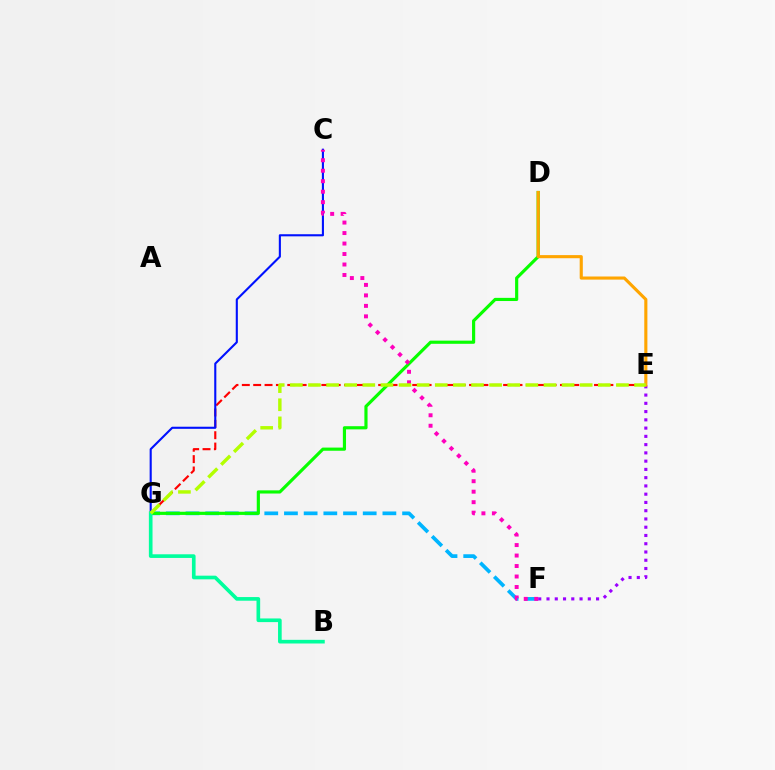{('E', 'G'): [{'color': '#ff0000', 'line_style': 'dashed', 'thickness': 1.54}, {'color': '#b3ff00', 'line_style': 'dashed', 'thickness': 2.46}], ('F', 'G'): [{'color': '#00b5ff', 'line_style': 'dashed', 'thickness': 2.67}], ('D', 'G'): [{'color': '#08ff00', 'line_style': 'solid', 'thickness': 2.28}], ('C', 'G'): [{'color': '#0010ff', 'line_style': 'solid', 'thickness': 1.51}], ('C', 'F'): [{'color': '#ff00bd', 'line_style': 'dotted', 'thickness': 2.85}], ('B', 'G'): [{'color': '#00ff9d', 'line_style': 'solid', 'thickness': 2.63}], ('E', 'F'): [{'color': '#9b00ff', 'line_style': 'dotted', 'thickness': 2.24}], ('D', 'E'): [{'color': '#ffa500', 'line_style': 'solid', 'thickness': 2.24}]}